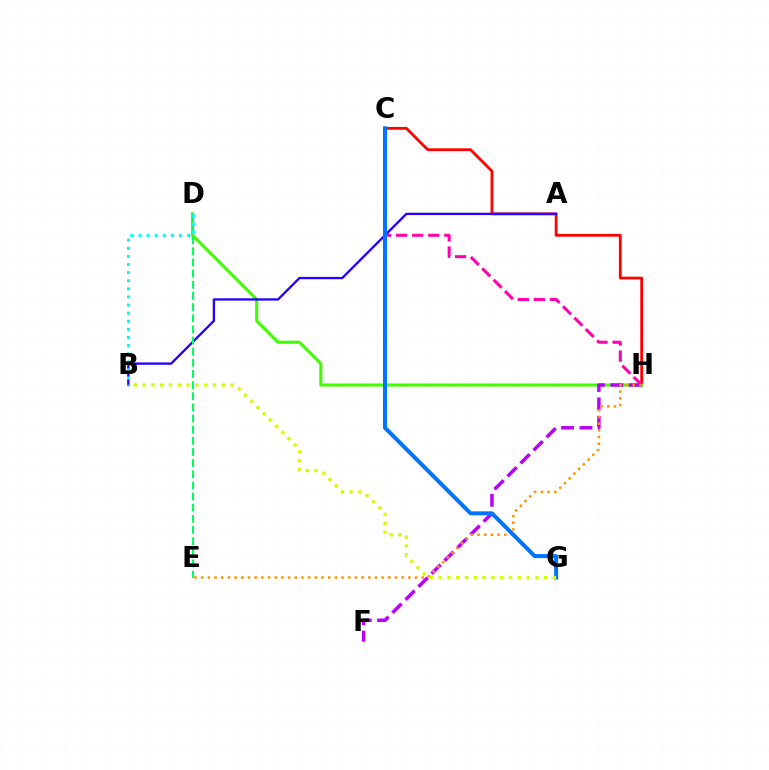{('C', 'H'): [{'color': '#ff0000', 'line_style': 'solid', 'thickness': 2.01}, {'color': '#ff00ac', 'line_style': 'dashed', 'thickness': 2.18}], ('D', 'H'): [{'color': '#3dff00', 'line_style': 'solid', 'thickness': 2.22}], ('A', 'B'): [{'color': '#2500ff', 'line_style': 'solid', 'thickness': 1.67}], ('D', 'E'): [{'color': '#00ff5c', 'line_style': 'dashed', 'thickness': 1.51}], ('F', 'H'): [{'color': '#b900ff', 'line_style': 'dashed', 'thickness': 2.5}], ('E', 'H'): [{'color': '#ff9400', 'line_style': 'dotted', 'thickness': 1.82}], ('B', 'D'): [{'color': '#00fff6', 'line_style': 'dotted', 'thickness': 2.2}], ('C', 'G'): [{'color': '#0074ff', 'line_style': 'solid', 'thickness': 2.88}], ('B', 'G'): [{'color': '#d1ff00', 'line_style': 'dotted', 'thickness': 2.39}]}